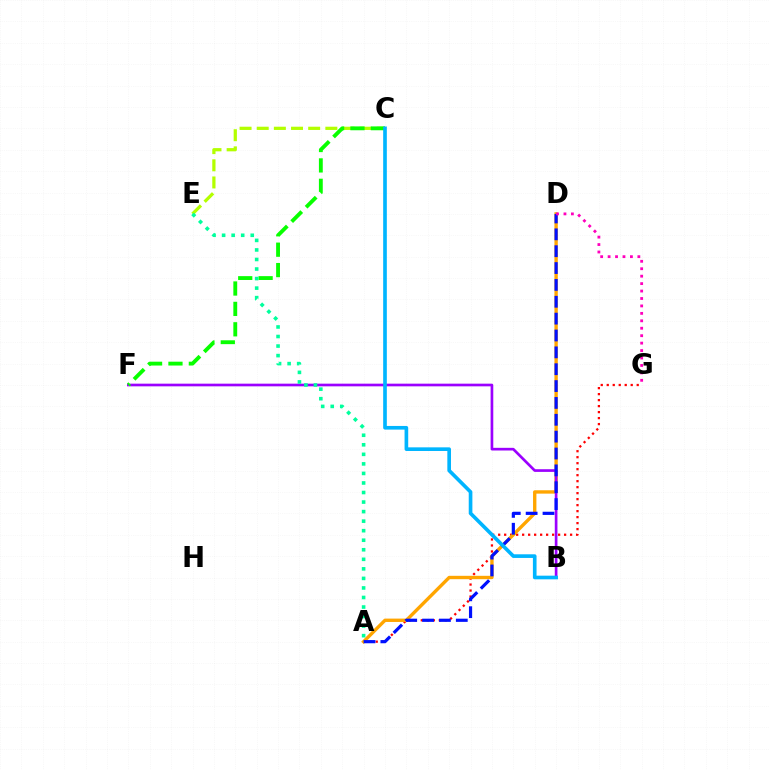{('A', 'G'): [{'color': '#ff0000', 'line_style': 'dotted', 'thickness': 1.63}], ('C', 'E'): [{'color': '#b3ff00', 'line_style': 'dashed', 'thickness': 2.33}], ('A', 'D'): [{'color': '#ffa500', 'line_style': 'solid', 'thickness': 2.42}, {'color': '#0010ff', 'line_style': 'dashed', 'thickness': 2.29}], ('B', 'F'): [{'color': '#9b00ff', 'line_style': 'solid', 'thickness': 1.93}], ('C', 'F'): [{'color': '#08ff00', 'line_style': 'dashed', 'thickness': 2.77}], ('D', 'G'): [{'color': '#ff00bd', 'line_style': 'dotted', 'thickness': 2.02}], ('B', 'C'): [{'color': '#00b5ff', 'line_style': 'solid', 'thickness': 2.63}], ('A', 'E'): [{'color': '#00ff9d', 'line_style': 'dotted', 'thickness': 2.59}]}